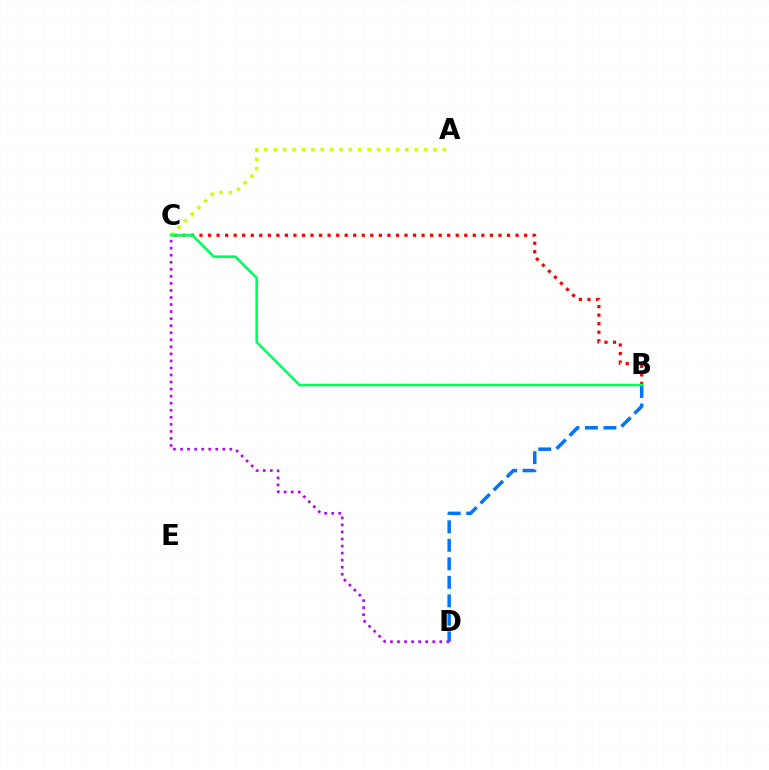{('A', 'C'): [{'color': '#d1ff00', 'line_style': 'dotted', 'thickness': 2.55}], ('B', 'C'): [{'color': '#ff0000', 'line_style': 'dotted', 'thickness': 2.32}, {'color': '#00ff5c', 'line_style': 'solid', 'thickness': 1.85}], ('B', 'D'): [{'color': '#0074ff', 'line_style': 'dashed', 'thickness': 2.52}], ('C', 'D'): [{'color': '#b900ff', 'line_style': 'dotted', 'thickness': 1.91}]}